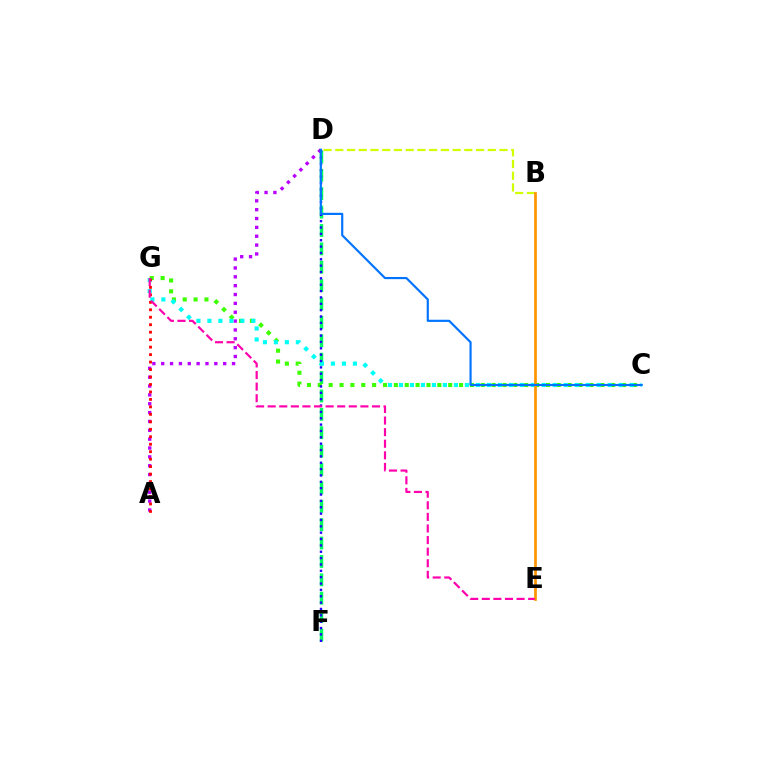{('D', 'F'): [{'color': '#00ff5c', 'line_style': 'dashed', 'thickness': 2.5}, {'color': '#2500ff', 'line_style': 'dotted', 'thickness': 1.73}], ('A', 'D'): [{'color': '#b900ff', 'line_style': 'dotted', 'thickness': 2.41}], ('C', 'G'): [{'color': '#3dff00', 'line_style': 'dotted', 'thickness': 2.95}, {'color': '#00fff6', 'line_style': 'dotted', 'thickness': 2.98}], ('B', 'D'): [{'color': '#d1ff00', 'line_style': 'dashed', 'thickness': 1.59}], ('B', 'E'): [{'color': '#ff9400', 'line_style': 'solid', 'thickness': 1.94}], ('C', 'D'): [{'color': '#0074ff', 'line_style': 'solid', 'thickness': 1.56}], ('A', 'G'): [{'color': '#ff0000', 'line_style': 'dotted', 'thickness': 2.03}], ('E', 'G'): [{'color': '#ff00ac', 'line_style': 'dashed', 'thickness': 1.57}]}